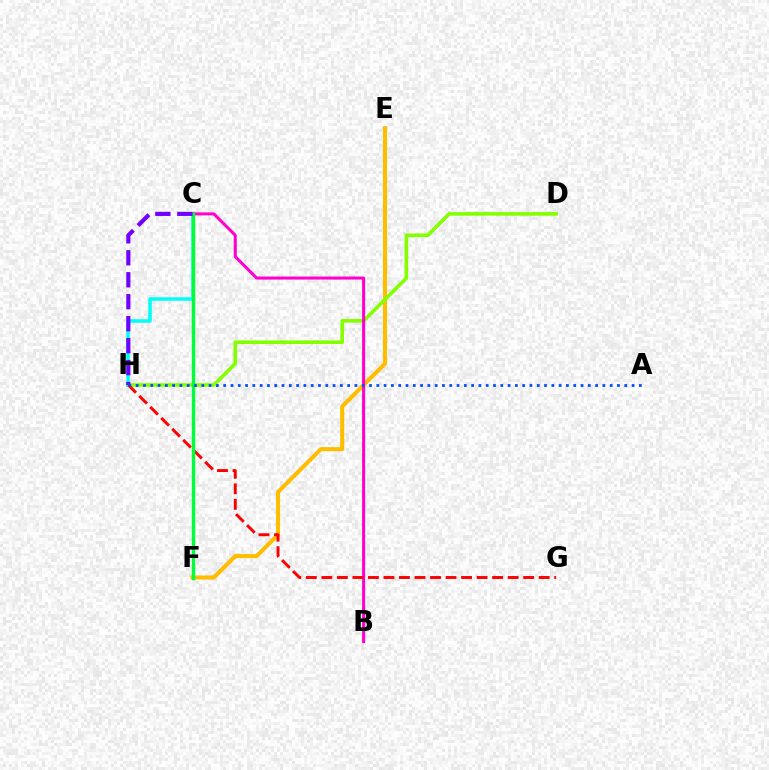{('E', 'F'): [{'color': '#ffbd00', 'line_style': 'solid', 'thickness': 2.92}], ('D', 'H'): [{'color': '#84ff00', 'line_style': 'solid', 'thickness': 2.6}], ('C', 'H'): [{'color': '#00fff6', 'line_style': 'solid', 'thickness': 2.55}, {'color': '#7200ff', 'line_style': 'dashed', 'thickness': 2.98}], ('B', 'C'): [{'color': '#ff00cf', 'line_style': 'solid', 'thickness': 2.19}], ('G', 'H'): [{'color': '#ff0000', 'line_style': 'dashed', 'thickness': 2.11}], ('C', 'F'): [{'color': '#00ff39', 'line_style': 'solid', 'thickness': 2.45}], ('A', 'H'): [{'color': '#004bff', 'line_style': 'dotted', 'thickness': 1.98}]}